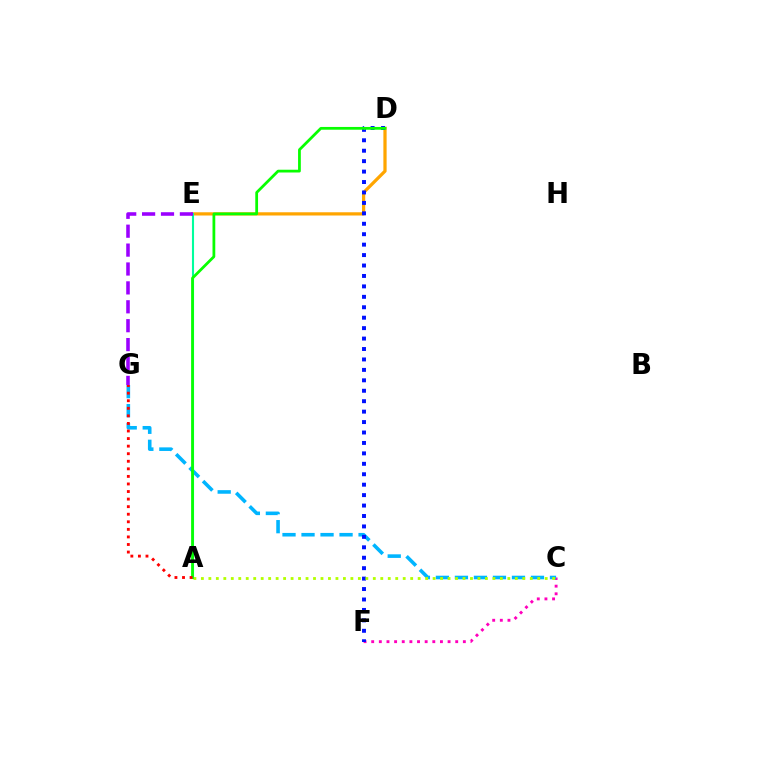{('D', 'E'): [{'color': '#ffa500', 'line_style': 'solid', 'thickness': 2.33}], ('C', 'F'): [{'color': '#ff00bd', 'line_style': 'dotted', 'thickness': 2.08}], ('C', 'G'): [{'color': '#00b5ff', 'line_style': 'dashed', 'thickness': 2.58}], ('A', 'E'): [{'color': '#00ff9d', 'line_style': 'solid', 'thickness': 1.51}], ('E', 'G'): [{'color': '#9b00ff', 'line_style': 'dashed', 'thickness': 2.57}], ('D', 'F'): [{'color': '#0010ff', 'line_style': 'dotted', 'thickness': 2.84}], ('A', 'C'): [{'color': '#b3ff00', 'line_style': 'dotted', 'thickness': 2.03}], ('A', 'D'): [{'color': '#08ff00', 'line_style': 'solid', 'thickness': 1.99}], ('A', 'G'): [{'color': '#ff0000', 'line_style': 'dotted', 'thickness': 2.06}]}